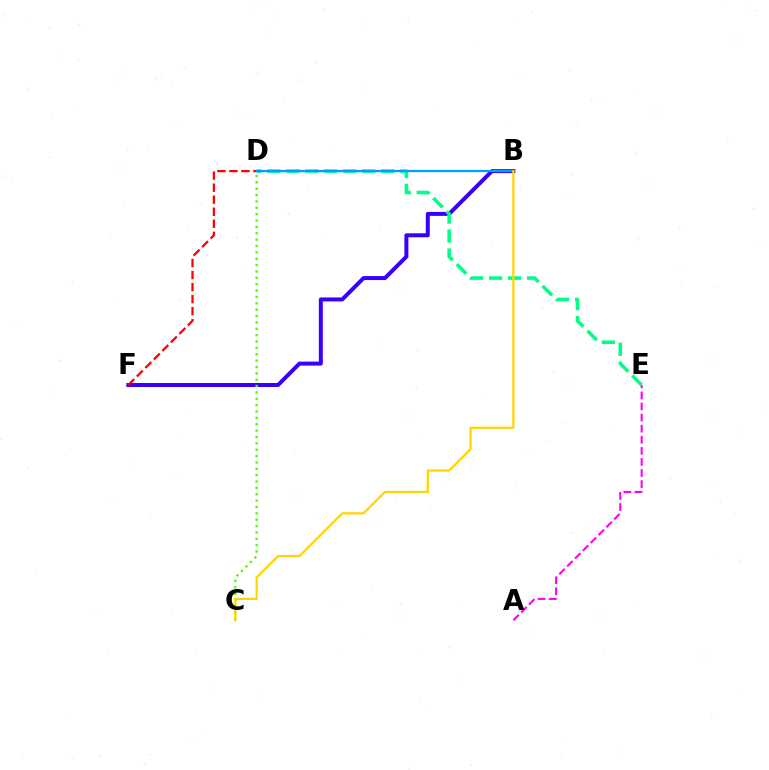{('B', 'F'): [{'color': '#3700ff', 'line_style': 'solid', 'thickness': 2.86}], ('D', 'F'): [{'color': '#ff0000', 'line_style': 'dashed', 'thickness': 1.63}], ('A', 'E'): [{'color': '#ff00ed', 'line_style': 'dashed', 'thickness': 1.51}], ('D', 'E'): [{'color': '#00ff86', 'line_style': 'dashed', 'thickness': 2.58}], ('C', 'D'): [{'color': '#4fff00', 'line_style': 'dotted', 'thickness': 1.73}], ('B', 'D'): [{'color': '#009eff', 'line_style': 'solid', 'thickness': 1.62}], ('B', 'C'): [{'color': '#ffd500', 'line_style': 'solid', 'thickness': 1.62}]}